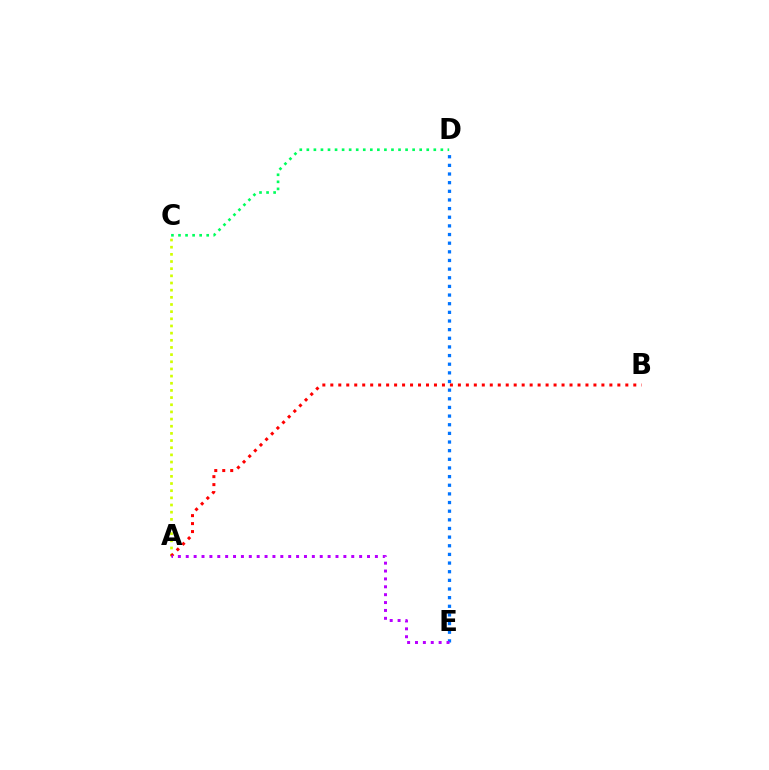{('D', 'E'): [{'color': '#0074ff', 'line_style': 'dotted', 'thickness': 2.35}], ('A', 'C'): [{'color': '#d1ff00', 'line_style': 'dotted', 'thickness': 1.95}], ('A', 'B'): [{'color': '#ff0000', 'line_style': 'dotted', 'thickness': 2.17}], ('A', 'E'): [{'color': '#b900ff', 'line_style': 'dotted', 'thickness': 2.14}], ('C', 'D'): [{'color': '#00ff5c', 'line_style': 'dotted', 'thickness': 1.92}]}